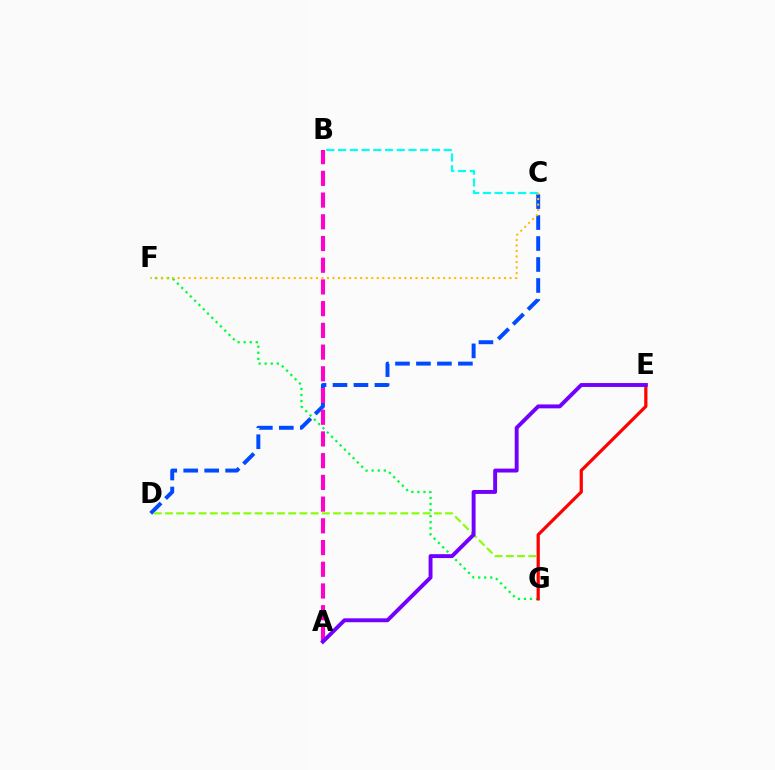{('C', 'D'): [{'color': '#004bff', 'line_style': 'dashed', 'thickness': 2.85}], ('A', 'B'): [{'color': '#ff00cf', 'line_style': 'dashed', 'thickness': 2.95}], ('D', 'G'): [{'color': '#84ff00', 'line_style': 'dashed', 'thickness': 1.52}], ('F', 'G'): [{'color': '#00ff39', 'line_style': 'dotted', 'thickness': 1.65}], ('B', 'C'): [{'color': '#00fff6', 'line_style': 'dashed', 'thickness': 1.6}], ('C', 'F'): [{'color': '#ffbd00', 'line_style': 'dotted', 'thickness': 1.5}], ('E', 'G'): [{'color': '#ff0000', 'line_style': 'solid', 'thickness': 2.31}], ('A', 'E'): [{'color': '#7200ff', 'line_style': 'solid', 'thickness': 2.81}]}